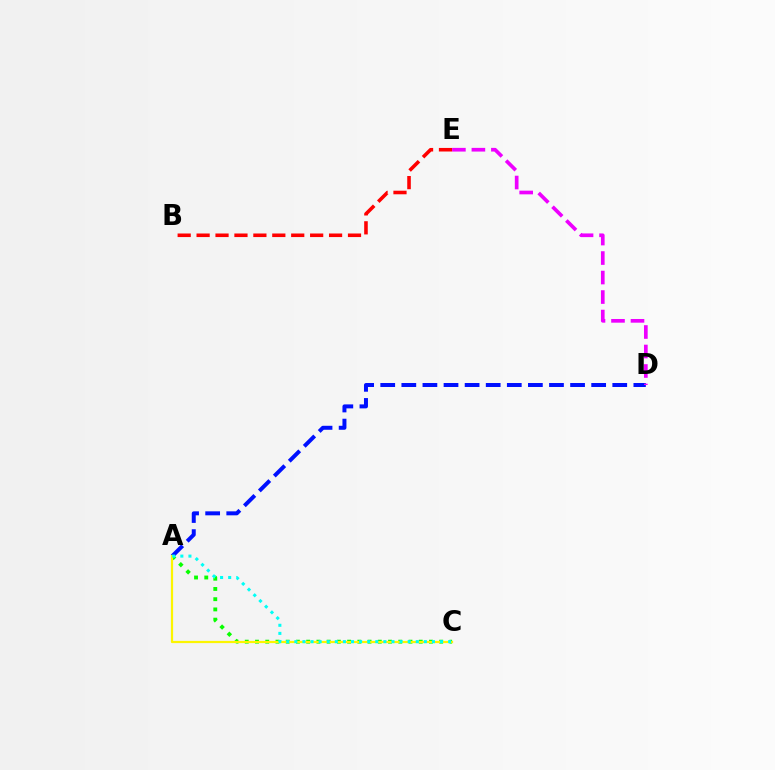{('A', 'D'): [{'color': '#0010ff', 'line_style': 'dashed', 'thickness': 2.87}], ('A', 'C'): [{'color': '#08ff00', 'line_style': 'dotted', 'thickness': 2.78}, {'color': '#fcf500', 'line_style': 'solid', 'thickness': 1.6}, {'color': '#00fff6', 'line_style': 'dotted', 'thickness': 2.2}], ('B', 'E'): [{'color': '#ff0000', 'line_style': 'dashed', 'thickness': 2.57}], ('D', 'E'): [{'color': '#ee00ff', 'line_style': 'dashed', 'thickness': 2.65}]}